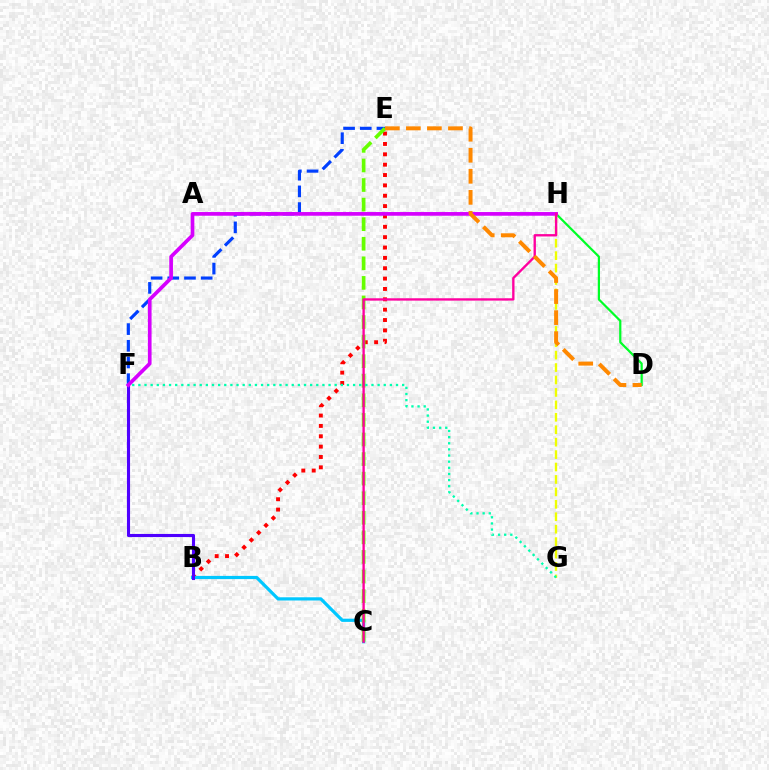{('B', 'E'): [{'color': '#ff0000', 'line_style': 'dotted', 'thickness': 2.81}], ('D', 'H'): [{'color': '#00ff27', 'line_style': 'solid', 'thickness': 1.59}], ('B', 'C'): [{'color': '#00c7ff', 'line_style': 'solid', 'thickness': 2.31}], ('E', 'F'): [{'color': '#003fff', 'line_style': 'dashed', 'thickness': 2.27}], ('C', 'E'): [{'color': '#66ff00', 'line_style': 'dashed', 'thickness': 2.66}], ('G', 'H'): [{'color': '#eeff00', 'line_style': 'dashed', 'thickness': 1.69}], ('B', 'F'): [{'color': '#4f00ff', 'line_style': 'solid', 'thickness': 2.24}], ('F', 'H'): [{'color': '#d600ff', 'line_style': 'solid', 'thickness': 2.66}], ('C', 'H'): [{'color': '#ff00a0', 'line_style': 'solid', 'thickness': 1.7}], ('D', 'E'): [{'color': '#ff8800', 'line_style': 'dashed', 'thickness': 2.86}], ('F', 'G'): [{'color': '#00ffaf', 'line_style': 'dotted', 'thickness': 1.67}]}